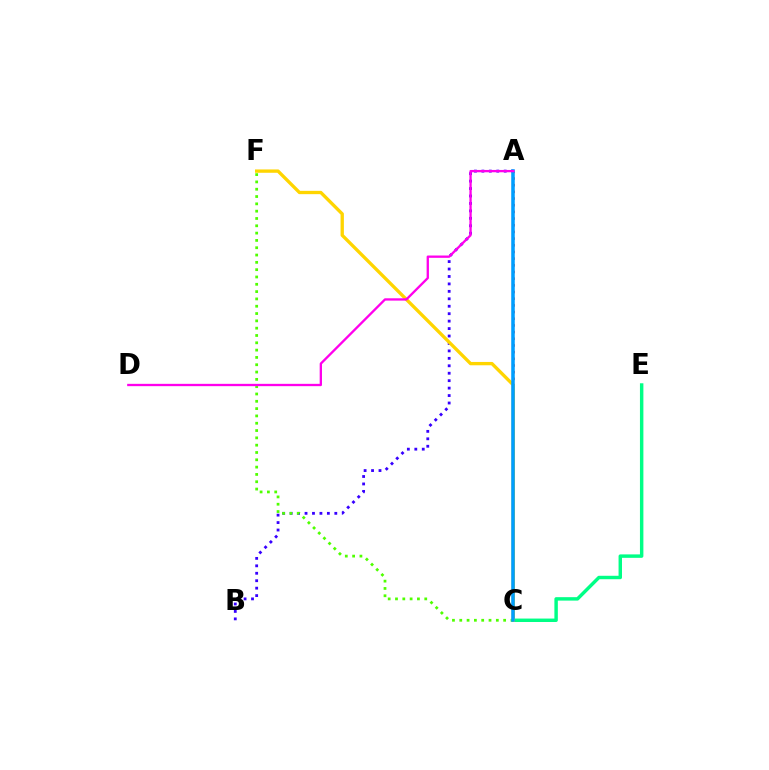{('C', 'E'): [{'color': '#00ff86', 'line_style': 'solid', 'thickness': 2.48}], ('A', 'B'): [{'color': '#3700ff', 'line_style': 'dotted', 'thickness': 2.02}], ('A', 'C'): [{'color': '#ff0000', 'line_style': 'dotted', 'thickness': 1.81}, {'color': '#009eff', 'line_style': 'solid', 'thickness': 2.55}], ('C', 'F'): [{'color': '#ffd500', 'line_style': 'solid', 'thickness': 2.4}, {'color': '#4fff00', 'line_style': 'dotted', 'thickness': 1.99}], ('A', 'D'): [{'color': '#ff00ed', 'line_style': 'solid', 'thickness': 1.67}]}